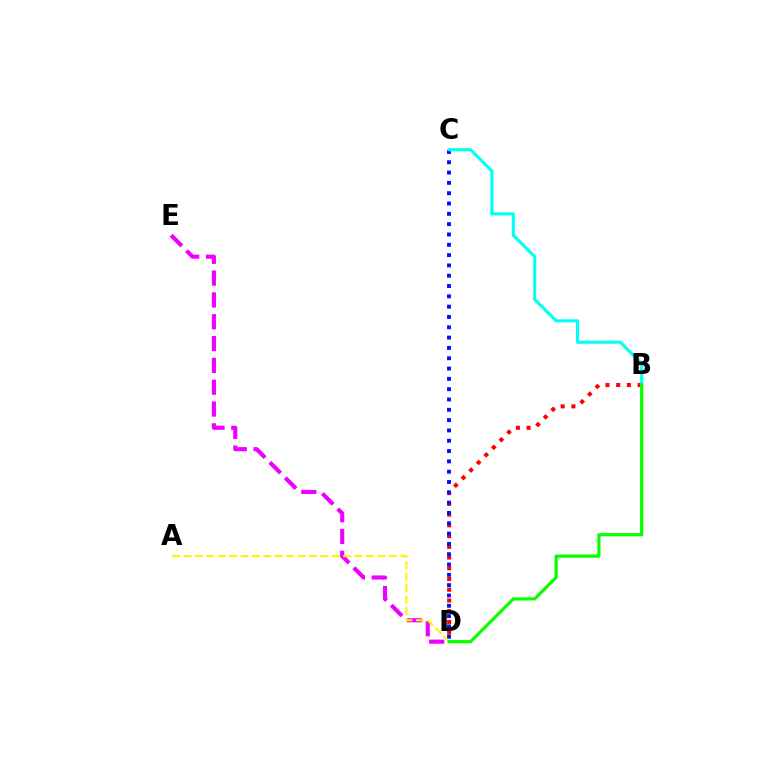{('B', 'D'): [{'color': '#ff0000', 'line_style': 'dotted', 'thickness': 2.91}, {'color': '#08ff00', 'line_style': 'solid', 'thickness': 2.3}], ('D', 'E'): [{'color': '#ee00ff', 'line_style': 'dashed', 'thickness': 2.96}], ('C', 'D'): [{'color': '#0010ff', 'line_style': 'dotted', 'thickness': 2.8}], ('B', 'C'): [{'color': '#00fff6', 'line_style': 'solid', 'thickness': 2.22}], ('A', 'D'): [{'color': '#fcf500', 'line_style': 'dashed', 'thickness': 1.55}]}